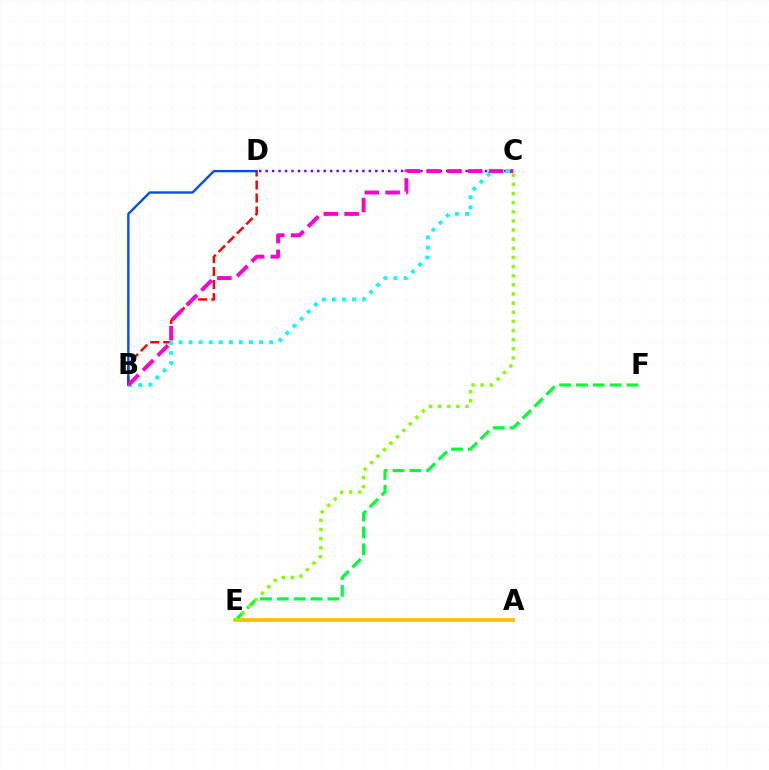{('B', 'D'): [{'color': '#ff0000', 'line_style': 'dashed', 'thickness': 1.77}, {'color': '#004bff', 'line_style': 'solid', 'thickness': 1.7}], ('C', 'D'): [{'color': '#7200ff', 'line_style': 'dotted', 'thickness': 1.75}], ('A', 'E'): [{'color': '#ffbd00', 'line_style': 'solid', 'thickness': 2.63}], ('E', 'F'): [{'color': '#00ff39', 'line_style': 'dashed', 'thickness': 2.29}], ('B', 'C'): [{'color': '#00fff6', 'line_style': 'dotted', 'thickness': 2.73}, {'color': '#ff00cf', 'line_style': 'dashed', 'thickness': 2.83}], ('C', 'E'): [{'color': '#84ff00', 'line_style': 'dotted', 'thickness': 2.48}]}